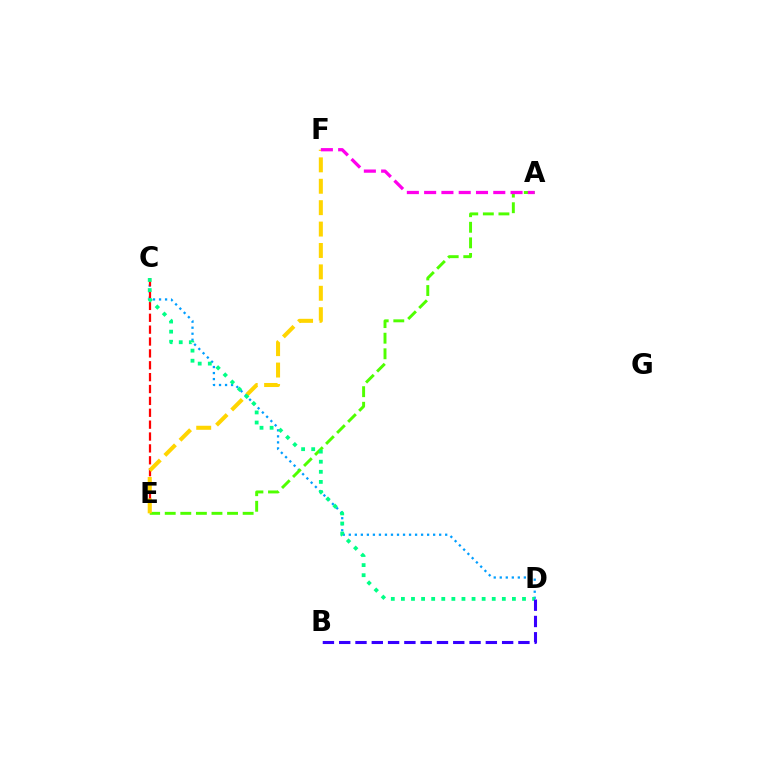{('C', 'D'): [{'color': '#009eff', 'line_style': 'dotted', 'thickness': 1.64}, {'color': '#00ff86', 'line_style': 'dotted', 'thickness': 2.74}], ('C', 'E'): [{'color': '#ff0000', 'line_style': 'dashed', 'thickness': 1.61}], ('A', 'E'): [{'color': '#4fff00', 'line_style': 'dashed', 'thickness': 2.12}], ('E', 'F'): [{'color': '#ffd500', 'line_style': 'dashed', 'thickness': 2.91}], ('A', 'F'): [{'color': '#ff00ed', 'line_style': 'dashed', 'thickness': 2.35}], ('B', 'D'): [{'color': '#3700ff', 'line_style': 'dashed', 'thickness': 2.21}]}